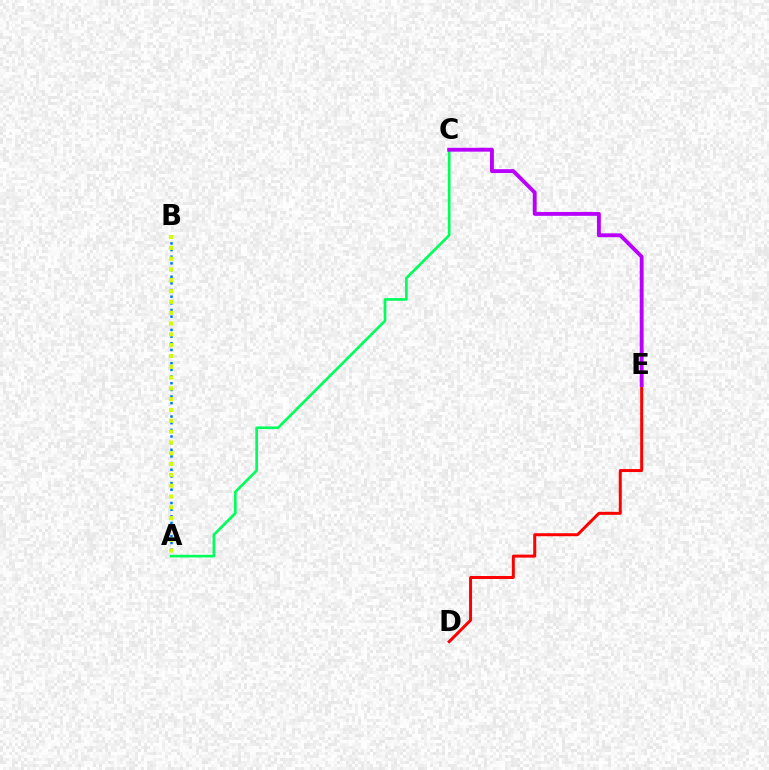{('A', 'B'): [{'color': '#0074ff', 'line_style': 'dotted', 'thickness': 1.81}, {'color': '#d1ff00', 'line_style': 'dotted', 'thickness': 2.94}], ('A', 'C'): [{'color': '#00ff5c', 'line_style': 'solid', 'thickness': 1.93}], ('D', 'E'): [{'color': '#ff0000', 'line_style': 'solid', 'thickness': 2.15}], ('C', 'E'): [{'color': '#b900ff', 'line_style': 'solid', 'thickness': 2.79}]}